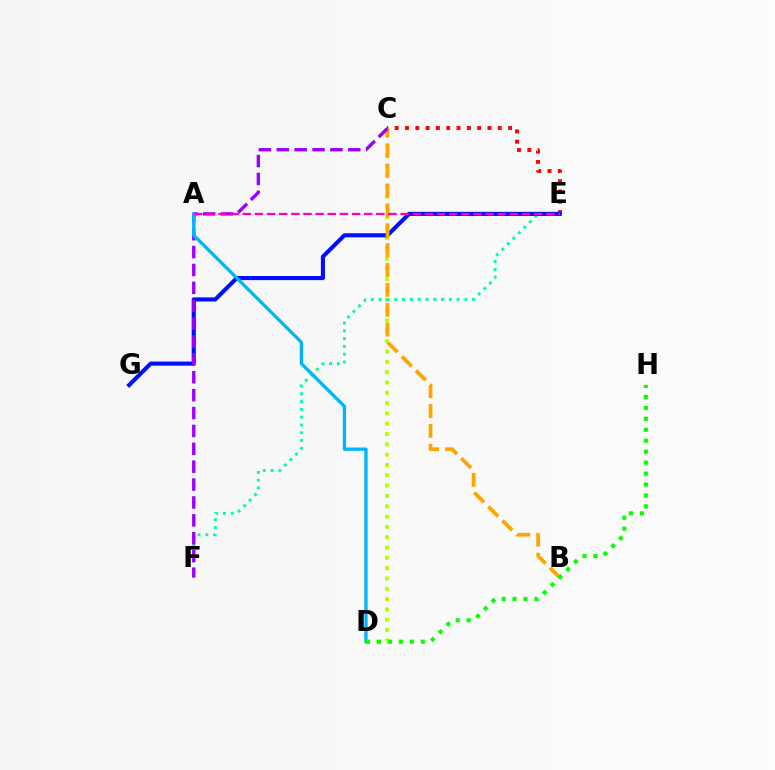{('C', 'D'): [{'color': '#b3ff00', 'line_style': 'dotted', 'thickness': 2.8}], ('C', 'E'): [{'color': '#ff0000', 'line_style': 'dotted', 'thickness': 2.8}], ('E', 'F'): [{'color': '#00ff9d', 'line_style': 'dotted', 'thickness': 2.12}], ('E', 'G'): [{'color': '#0010ff', 'line_style': 'solid', 'thickness': 2.96}], ('B', 'C'): [{'color': '#ffa500', 'line_style': 'dashed', 'thickness': 2.7}], ('C', 'F'): [{'color': '#9b00ff', 'line_style': 'dashed', 'thickness': 2.43}], ('A', 'D'): [{'color': '#00b5ff', 'line_style': 'solid', 'thickness': 2.38}], ('D', 'H'): [{'color': '#08ff00', 'line_style': 'dotted', 'thickness': 2.97}], ('A', 'E'): [{'color': '#ff00bd', 'line_style': 'dashed', 'thickness': 1.65}]}